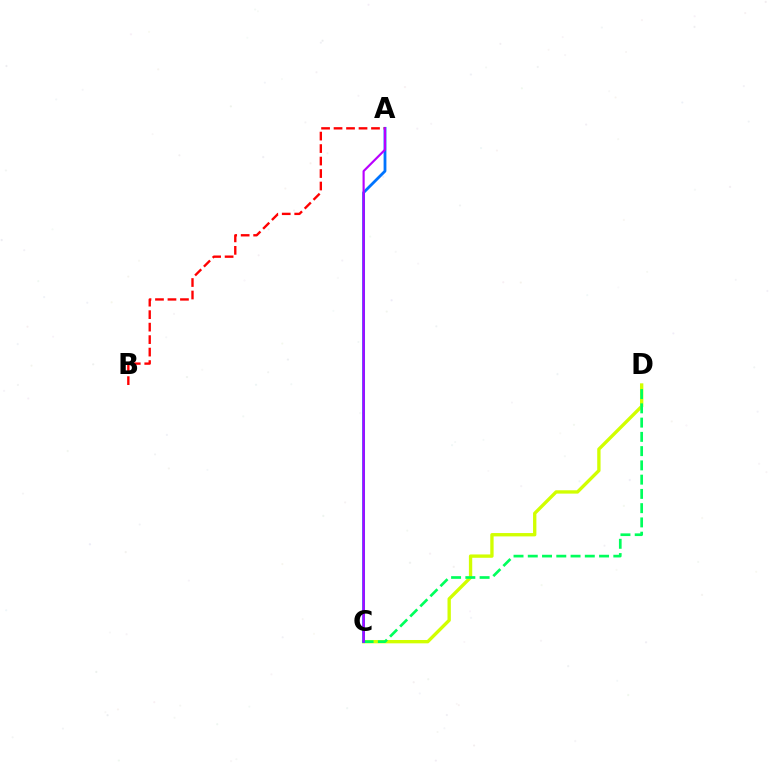{('C', 'D'): [{'color': '#d1ff00', 'line_style': 'solid', 'thickness': 2.4}, {'color': '#00ff5c', 'line_style': 'dashed', 'thickness': 1.94}], ('A', 'C'): [{'color': '#0074ff', 'line_style': 'solid', 'thickness': 2.02}, {'color': '#b900ff', 'line_style': 'solid', 'thickness': 1.55}], ('A', 'B'): [{'color': '#ff0000', 'line_style': 'dashed', 'thickness': 1.7}]}